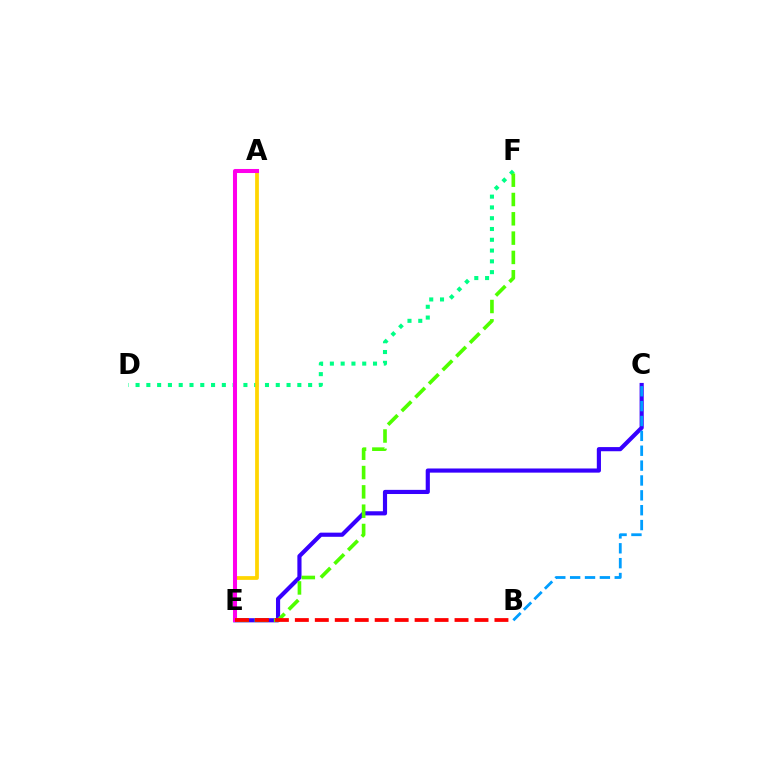{('C', 'E'): [{'color': '#3700ff', 'line_style': 'solid', 'thickness': 2.99}], ('B', 'C'): [{'color': '#009eff', 'line_style': 'dashed', 'thickness': 2.02}], ('D', 'F'): [{'color': '#00ff86', 'line_style': 'dotted', 'thickness': 2.93}], ('A', 'E'): [{'color': '#ffd500', 'line_style': 'solid', 'thickness': 2.7}, {'color': '#ff00ed', 'line_style': 'solid', 'thickness': 2.91}], ('E', 'F'): [{'color': '#4fff00', 'line_style': 'dashed', 'thickness': 2.62}], ('B', 'E'): [{'color': '#ff0000', 'line_style': 'dashed', 'thickness': 2.71}]}